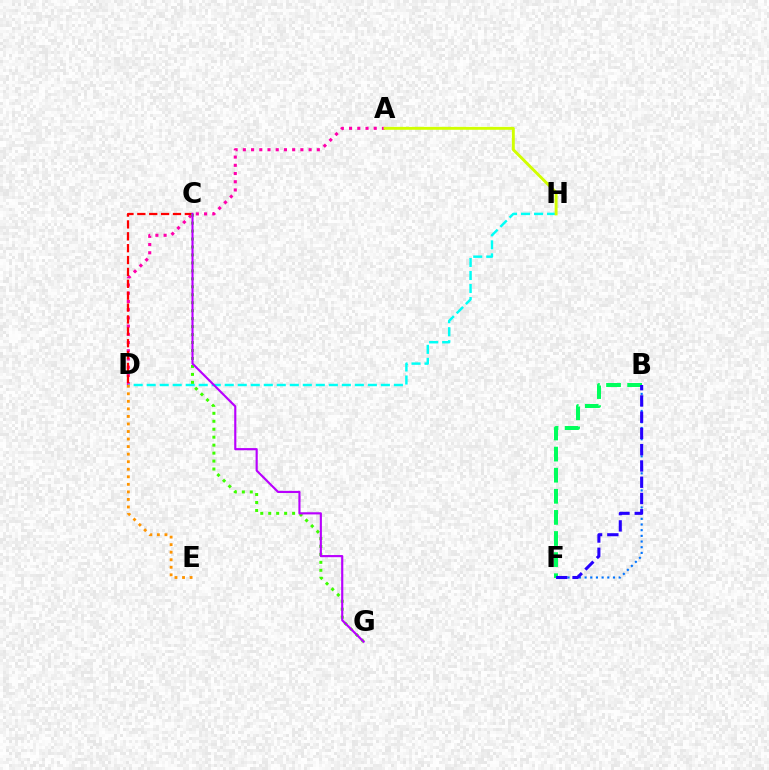{('B', 'F'): [{'color': '#0074ff', 'line_style': 'dotted', 'thickness': 1.54}, {'color': '#00ff5c', 'line_style': 'dashed', 'thickness': 2.87}, {'color': '#2500ff', 'line_style': 'dashed', 'thickness': 2.21}], ('A', 'D'): [{'color': '#ff00ac', 'line_style': 'dotted', 'thickness': 2.23}], ('D', 'H'): [{'color': '#00fff6', 'line_style': 'dashed', 'thickness': 1.77}], ('C', 'D'): [{'color': '#ff0000', 'line_style': 'dashed', 'thickness': 1.61}], ('C', 'G'): [{'color': '#3dff00', 'line_style': 'dotted', 'thickness': 2.16}, {'color': '#b900ff', 'line_style': 'solid', 'thickness': 1.55}], ('D', 'E'): [{'color': '#ff9400', 'line_style': 'dotted', 'thickness': 2.05}], ('A', 'H'): [{'color': '#d1ff00', 'line_style': 'solid', 'thickness': 2.09}]}